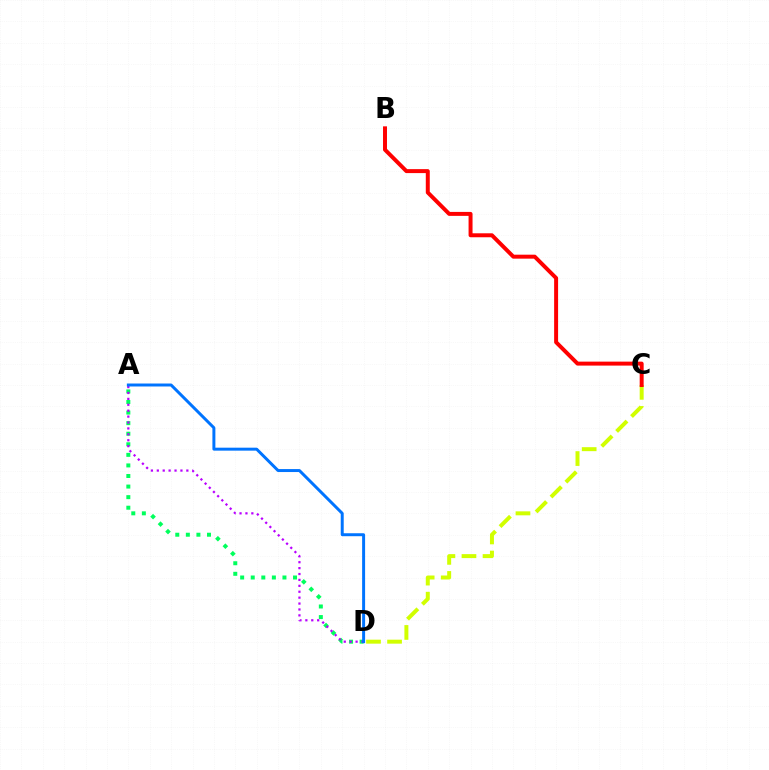{('A', 'D'): [{'color': '#00ff5c', 'line_style': 'dotted', 'thickness': 2.87}, {'color': '#b900ff', 'line_style': 'dotted', 'thickness': 1.61}, {'color': '#0074ff', 'line_style': 'solid', 'thickness': 2.14}], ('C', 'D'): [{'color': '#d1ff00', 'line_style': 'dashed', 'thickness': 2.86}], ('B', 'C'): [{'color': '#ff0000', 'line_style': 'solid', 'thickness': 2.86}]}